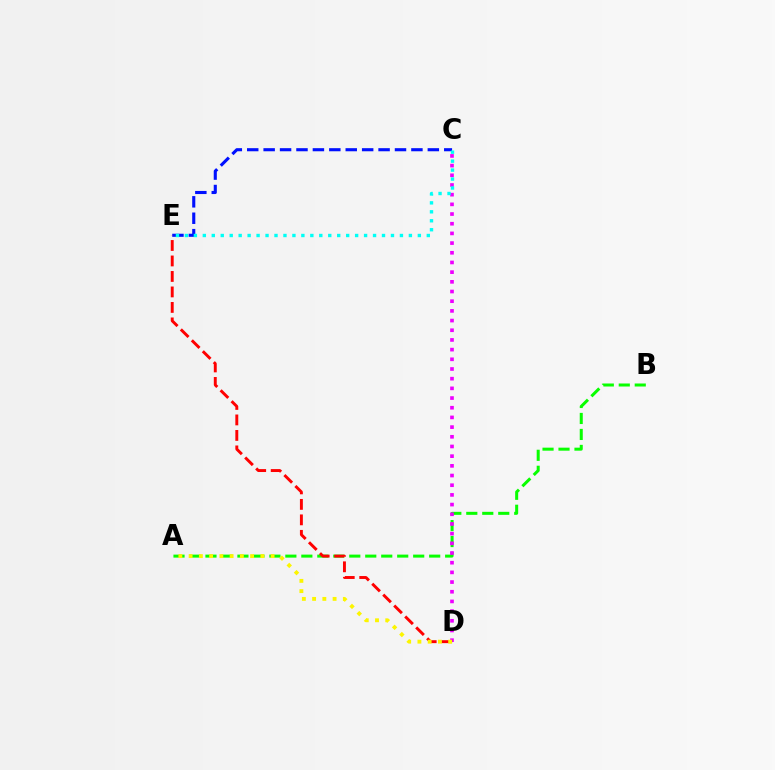{('A', 'B'): [{'color': '#08ff00', 'line_style': 'dashed', 'thickness': 2.17}], ('C', 'E'): [{'color': '#0010ff', 'line_style': 'dashed', 'thickness': 2.23}, {'color': '#00fff6', 'line_style': 'dotted', 'thickness': 2.43}], ('C', 'D'): [{'color': '#ee00ff', 'line_style': 'dotted', 'thickness': 2.63}], ('D', 'E'): [{'color': '#ff0000', 'line_style': 'dashed', 'thickness': 2.1}], ('A', 'D'): [{'color': '#fcf500', 'line_style': 'dotted', 'thickness': 2.78}]}